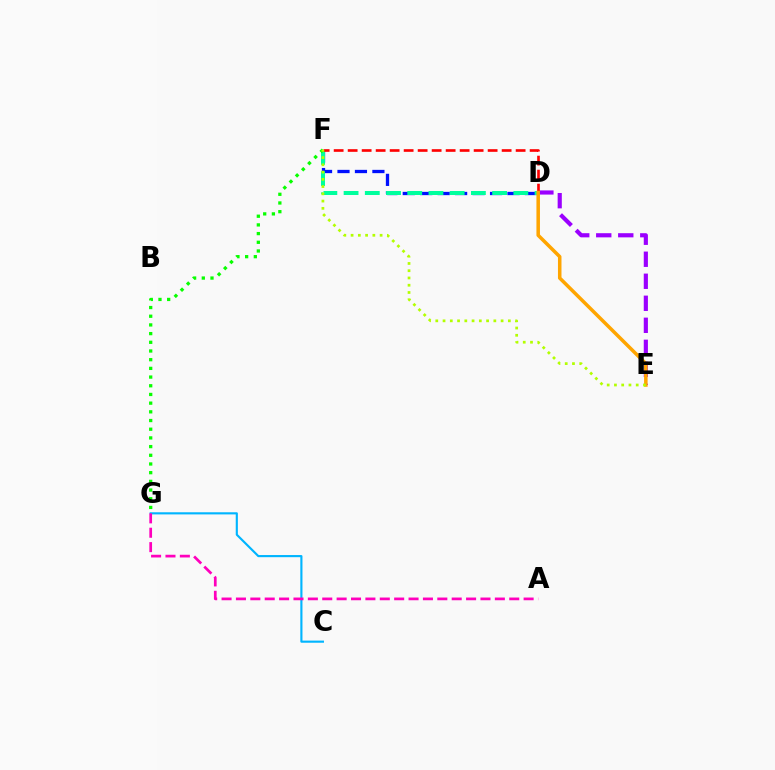{('D', 'F'): [{'color': '#0010ff', 'line_style': 'dashed', 'thickness': 2.37}, {'color': '#00ff9d', 'line_style': 'dashed', 'thickness': 2.88}, {'color': '#ff0000', 'line_style': 'dashed', 'thickness': 1.9}], ('C', 'G'): [{'color': '#00b5ff', 'line_style': 'solid', 'thickness': 1.54}], ('A', 'G'): [{'color': '#ff00bd', 'line_style': 'dashed', 'thickness': 1.95}], ('D', 'E'): [{'color': '#9b00ff', 'line_style': 'dashed', 'thickness': 2.99}, {'color': '#ffa500', 'line_style': 'solid', 'thickness': 2.53}], ('F', 'G'): [{'color': '#08ff00', 'line_style': 'dotted', 'thickness': 2.36}], ('E', 'F'): [{'color': '#b3ff00', 'line_style': 'dotted', 'thickness': 1.97}]}